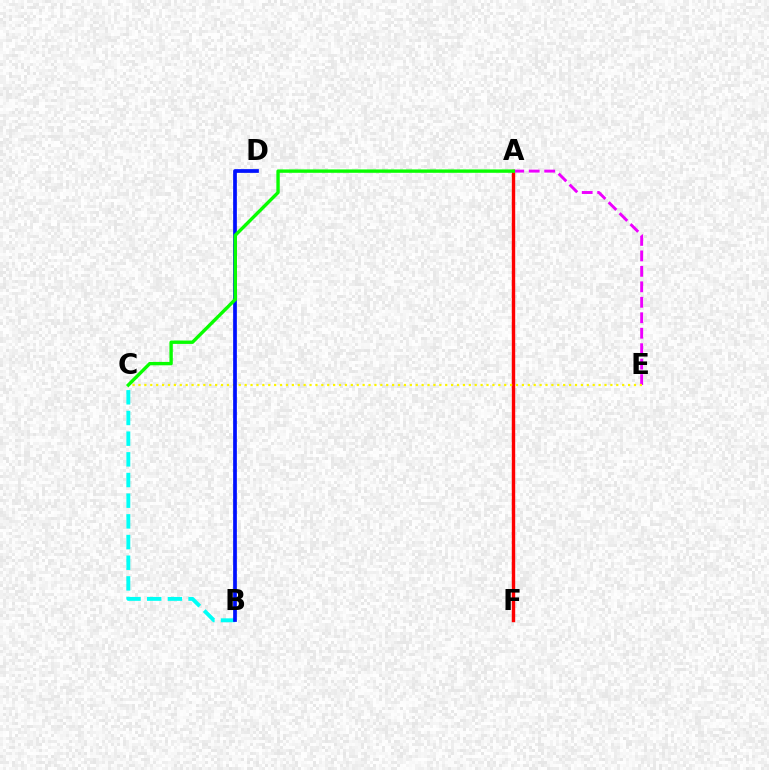{('A', 'F'): [{'color': '#ff0000', 'line_style': 'solid', 'thickness': 2.45}], ('A', 'E'): [{'color': '#ee00ff', 'line_style': 'dashed', 'thickness': 2.1}], ('C', 'E'): [{'color': '#fcf500', 'line_style': 'dotted', 'thickness': 1.6}], ('B', 'C'): [{'color': '#00fff6', 'line_style': 'dashed', 'thickness': 2.81}], ('B', 'D'): [{'color': '#0010ff', 'line_style': 'solid', 'thickness': 2.68}], ('A', 'C'): [{'color': '#08ff00', 'line_style': 'solid', 'thickness': 2.43}]}